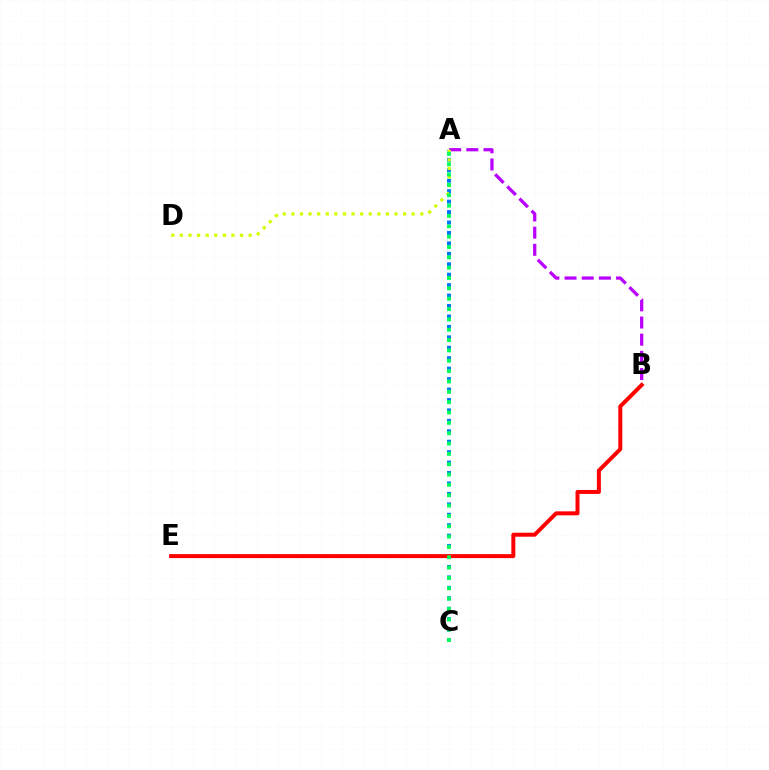{('A', 'B'): [{'color': '#b900ff', 'line_style': 'dashed', 'thickness': 2.33}], ('A', 'C'): [{'color': '#0074ff', 'line_style': 'dotted', 'thickness': 2.84}, {'color': '#00ff5c', 'line_style': 'dotted', 'thickness': 2.81}], ('A', 'D'): [{'color': '#d1ff00', 'line_style': 'dotted', 'thickness': 2.34}], ('B', 'E'): [{'color': '#ff0000', 'line_style': 'solid', 'thickness': 2.87}]}